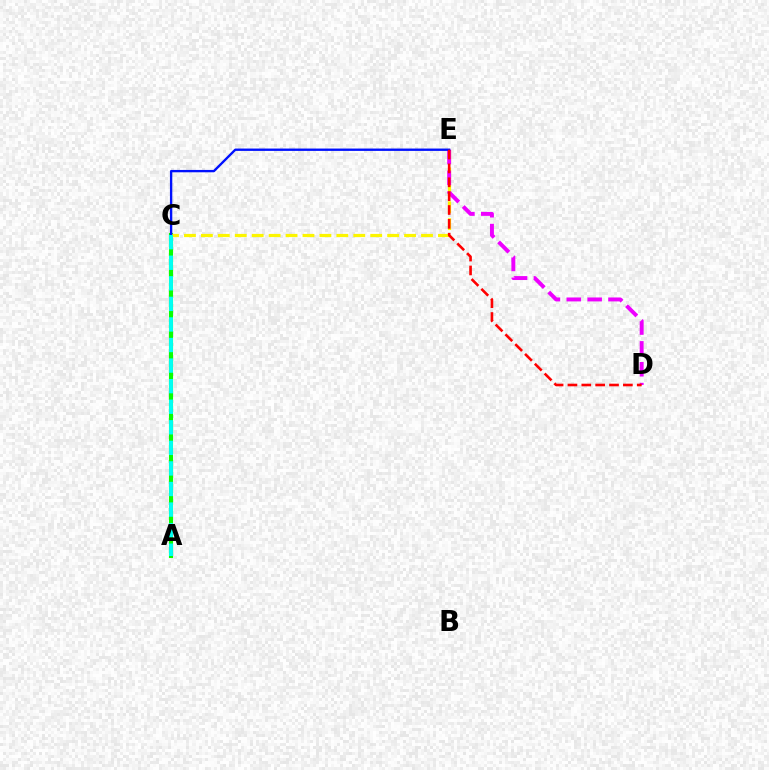{('A', 'C'): [{'color': '#08ff00', 'line_style': 'solid', 'thickness': 2.96}, {'color': '#00fff6', 'line_style': 'dashed', 'thickness': 2.79}], ('C', 'E'): [{'color': '#fcf500', 'line_style': 'dashed', 'thickness': 2.3}, {'color': '#0010ff', 'line_style': 'solid', 'thickness': 1.69}], ('D', 'E'): [{'color': '#ee00ff', 'line_style': 'dashed', 'thickness': 2.83}, {'color': '#ff0000', 'line_style': 'dashed', 'thickness': 1.88}]}